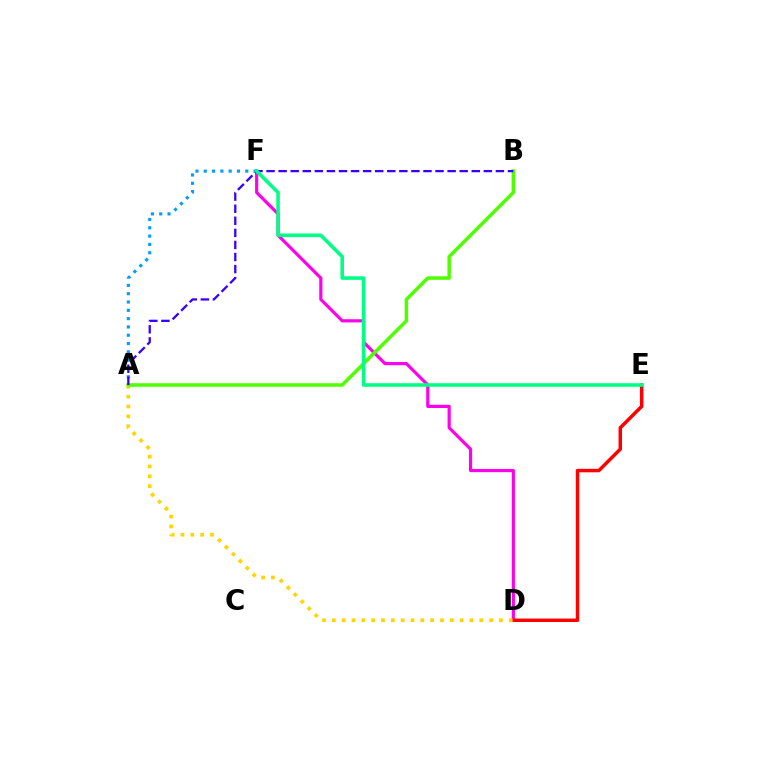{('D', 'F'): [{'color': '#ff00ed', 'line_style': 'solid', 'thickness': 2.28}], ('D', 'E'): [{'color': '#ff0000', 'line_style': 'solid', 'thickness': 2.5}], ('A', 'D'): [{'color': '#ffd500', 'line_style': 'dotted', 'thickness': 2.67}], ('A', 'F'): [{'color': '#009eff', 'line_style': 'dotted', 'thickness': 2.26}], ('A', 'B'): [{'color': '#4fff00', 'line_style': 'solid', 'thickness': 2.52}, {'color': '#3700ff', 'line_style': 'dashed', 'thickness': 1.64}], ('E', 'F'): [{'color': '#00ff86', 'line_style': 'solid', 'thickness': 2.56}]}